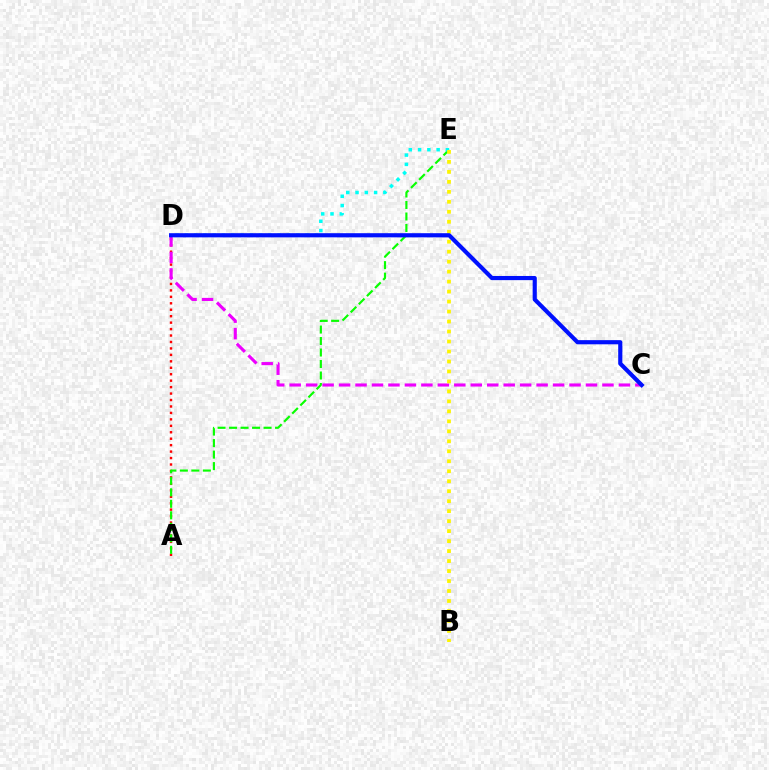{('A', 'D'): [{'color': '#ff0000', 'line_style': 'dotted', 'thickness': 1.75}], ('A', 'E'): [{'color': '#08ff00', 'line_style': 'dashed', 'thickness': 1.56}], ('D', 'E'): [{'color': '#00fff6', 'line_style': 'dotted', 'thickness': 2.52}], ('C', 'D'): [{'color': '#ee00ff', 'line_style': 'dashed', 'thickness': 2.24}, {'color': '#0010ff', 'line_style': 'solid', 'thickness': 2.99}], ('B', 'E'): [{'color': '#fcf500', 'line_style': 'dotted', 'thickness': 2.71}]}